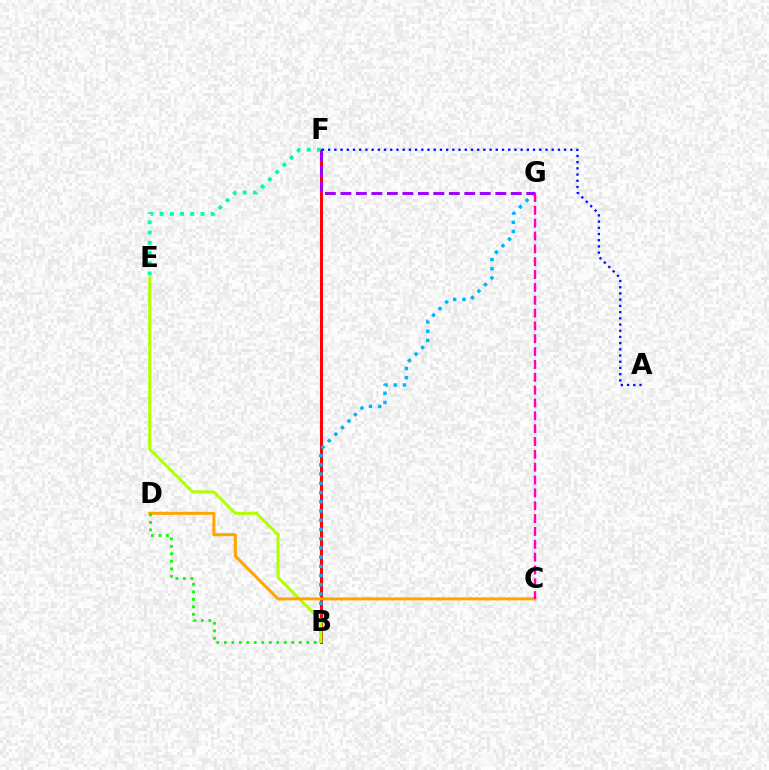{('B', 'F'): [{'color': '#ff0000', 'line_style': 'solid', 'thickness': 2.13}], ('B', 'G'): [{'color': '#00b5ff', 'line_style': 'dotted', 'thickness': 2.51}], ('A', 'F'): [{'color': '#0010ff', 'line_style': 'dotted', 'thickness': 1.69}], ('B', 'E'): [{'color': '#b3ff00', 'line_style': 'solid', 'thickness': 2.16}], ('C', 'D'): [{'color': '#ffa500', 'line_style': 'solid', 'thickness': 2.17}], ('E', 'F'): [{'color': '#00ff9d', 'line_style': 'dotted', 'thickness': 2.77}], ('F', 'G'): [{'color': '#9b00ff', 'line_style': 'dashed', 'thickness': 2.1}], ('B', 'D'): [{'color': '#08ff00', 'line_style': 'dotted', 'thickness': 2.04}], ('C', 'G'): [{'color': '#ff00bd', 'line_style': 'dashed', 'thickness': 1.74}]}